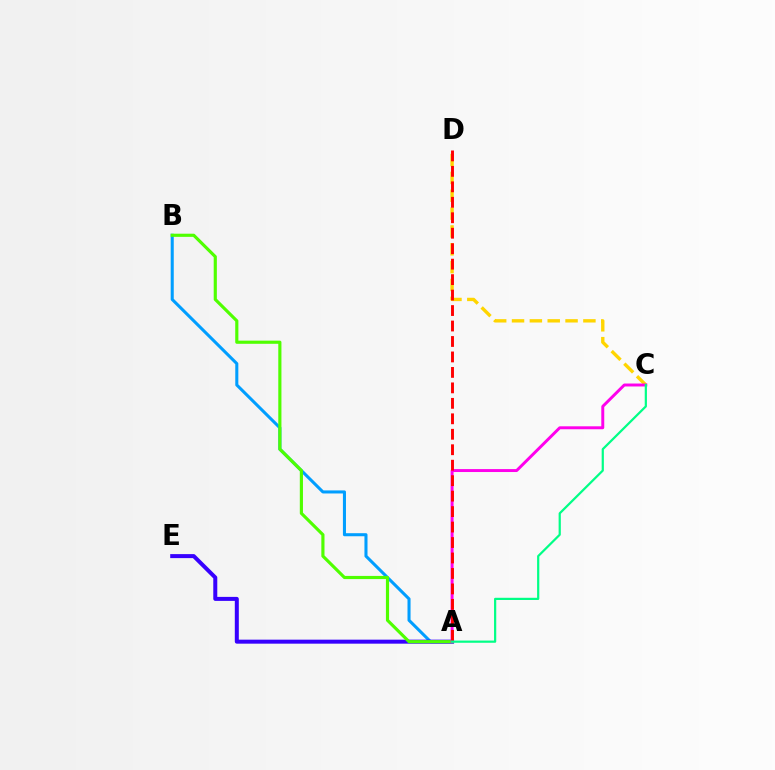{('C', 'D'): [{'color': '#ffd500', 'line_style': 'dashed', 'thickness': 2.42}], ('A', 'B'): [{'color': '#009eff', 'line_style': 'solid', 'thickness': 2.2}, {'color': '#4fff00', 'line_style': 'solid', 'thickness': 2.27}], ('A', 'E'): [{'color': '#3700ff', 'line_style': 'solid', 'thickness': 2.88}], ('A', 'C'): [{'color': '#ff00ed', 'line_style': 'solid', 'thickness': 2.12}, {'color': '#00ff86', 'line_style': 'solid', 'thickness': 1.59}], ('A', 'D'): [{'color': '#ff0000', 'line_style': 'dashed', 'thickness': 2.1}]}